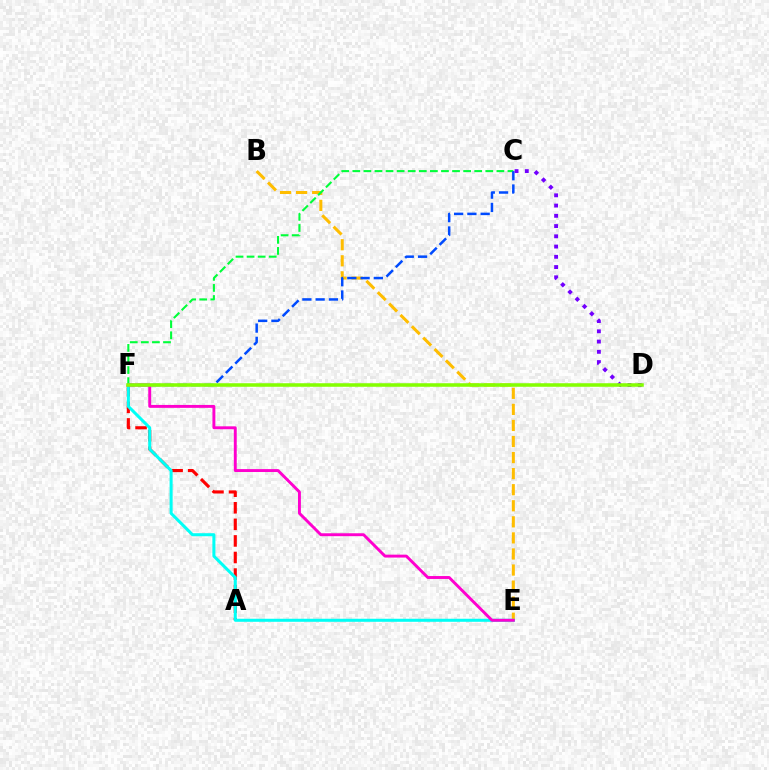{('B', 'E'): [{'color': '#ffbd00', 'line_style': 'dashed', 'thickness': 2.18}], ('C', 'F'): [{'color': '#00ff39', 'line_style': 'dashed', 'thickness': 1.51}, {'color': '#004bff', 'line_style': 'dashed', 'thickness': 1.8}], ('C', 'D'): [{'color': '#7200ff', 'line_style': 'dotted', 'thickness': 2.78}], ('A', 'F'): [{'color': '#ff0000', 'line_style': 'dashed', 'thickness': 2.25}], ('E', 'F'): [{'color': '#00fff6', 'line_style': 'solid', 'thickness': 2.18}, {'color': '#ff00cf', 'line_style': 'solid', 'thickness': 2.1}], ('D', 'F'): [{'color': '#84ff00', 'line_style': 'solid', 'thickness': 2.55}]}